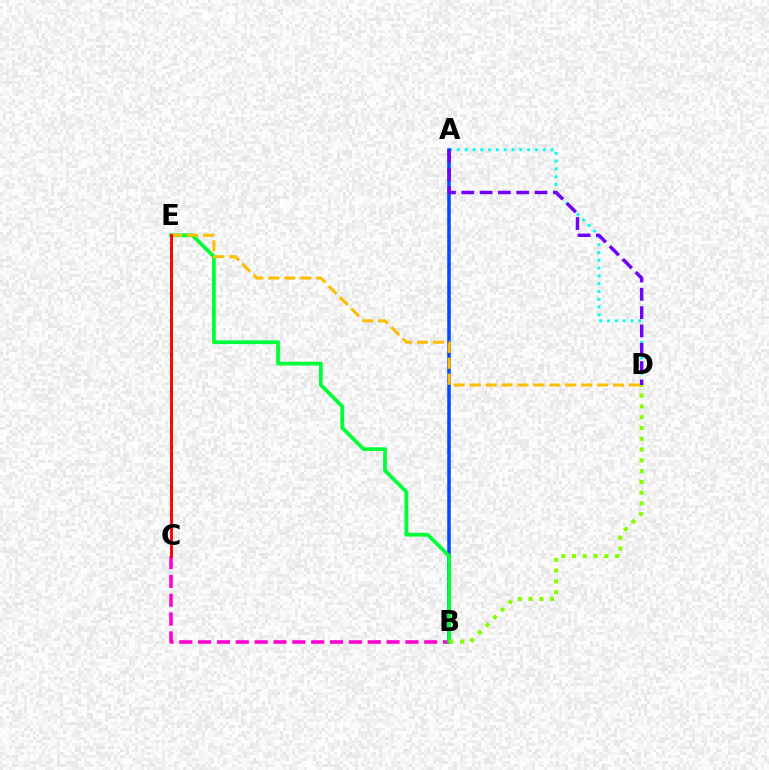{('A', 'D'): [{'color': '#00fff6', 'line_style': 'dotted', 'thickness': 2.12}, {'color': '#7200ff', 'line_style': 'dashed', 'thickness': 2.49}], ('B', 'C'): [{'color': '#ff00cf', 'line_style': 'dashed', 'thickness': 2.56}], ('A', 'B'): [{'color': '#004bff', 'line_style': 'solid', 'thickness': 2.56}], ('B', 'E'): [{'color': '#00ff39', 'line_style': 'solid', 'thickness': 2.7}], ('B', 'D'): [{'color': '#84ff00', 'line_style': 'dotted', 'thickness': 2.93}], ('D', 'E'): [{'color': '#ffbd00', 'line_style': 'dashed', 'thickness': 2.16}], ('C', 'E'): [{'color': '#ff0000', 'line_style': 'solid', 'thickness': 2.1}]}